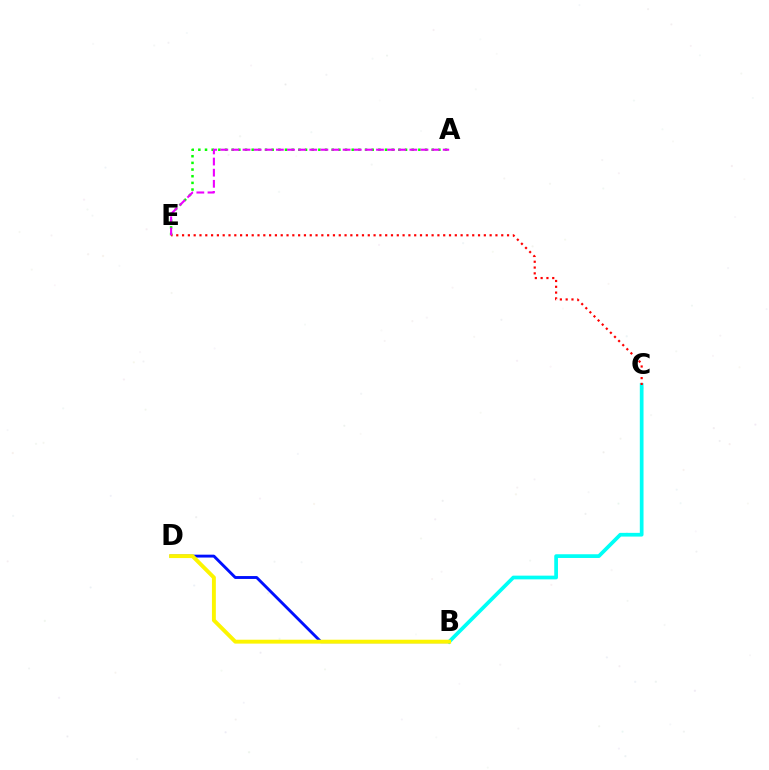{('B', 'C'): [{'color': '#00fff6', 'line_style': 'solid', 'thickness': 2.68}], ('A', 'E'): [{'color': '#08ff00', 'line_style': 'dotted', 'thickness': 1.81}, {'color': '#ee00ff', 'line_style': 'dashed', 'thickness': 1.51}], ('B', 'D'): [{'color': '#0010ff', 'line_style': 'solid', 'thickness': 2.07}, {'color': '#fcf500', 'line_style': 'solid', 'thickness': 2.8}], ('C', 'E'): [{'color': '#ff0000', 'line_style': 'dotted', 'thickness': 1.58}]}